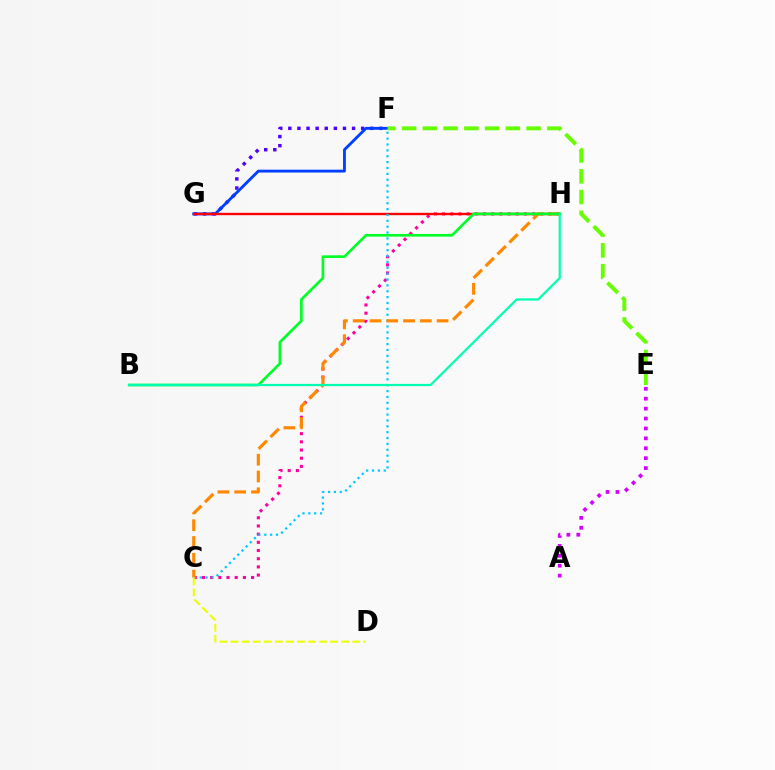{('F', 'G'): [{'color': '#4f00ff', 'line_style': 'dotted', 'thickness': 2.47}, {'color': '#003fff', 'line_style': 'solid', 'thickness': 2.05}], ('C', 'H'): [{'color': '#ff00a0', 'line_style': 'dotted', 'thickness': 2.22}, {'color': '#ff8800', 'line_style': 'dashed', 'thickness': 2.28}], ('G', 'H'): [{'color': '#ff0000', 'line_style': 'solid', 'thickness': 1.7}], ('C', 'F'): [{'color': '#00c7ff', 'line_style': 'dotted', 'thickness': 1.6}], ('B', 'H'): [{'color': '#00ff27', 'line_style': 'solid', 'thickness': 1.93}, {'color': '#00ffaf', 'line_style': 'solid', 'thickness': 1.61}], ('A', 'E'): [{'color': '#d600ff', 'line_style': 'dotted', 'thickness': 2.69}], ('E', 'F'): [{'color': '#66ff00', 'line_style': 'dashed', 'thickness': 2.82}], ('C', 'D'): [{'color': '#eeff00', 'line_style': 'dashed', 'thickness': 1.5}]}